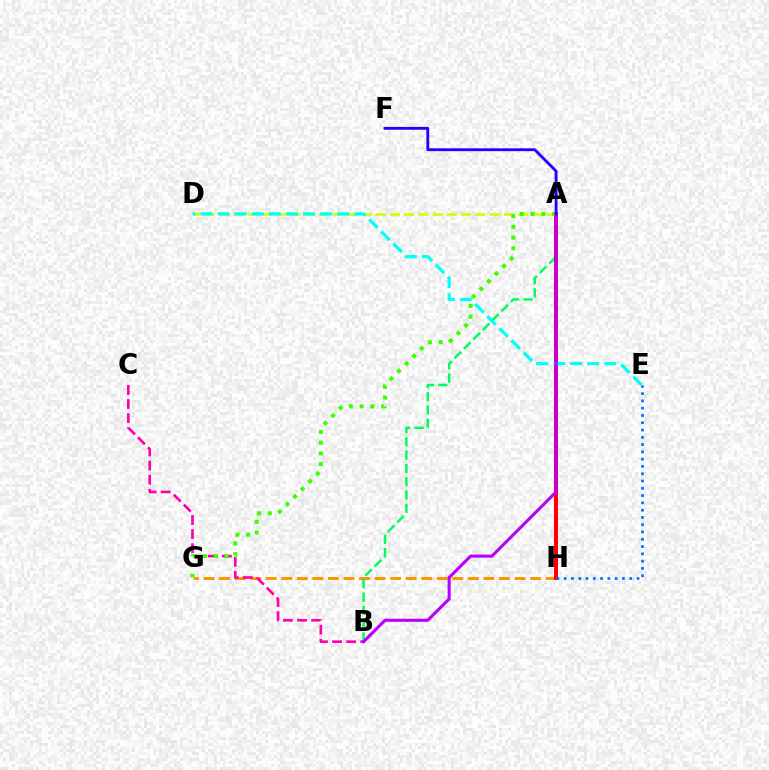{('G', 'H'): [{'color': '#ff9400', 'line_style': 'dashed', 'thickness': 2.11}], ('A', 'D'): [{'color': '#d1ff00', 'line_style': 'dashed', 'thickness': 1.93}], ('A', 'B'): [{'color': '#00ff5c', 'line_style': 'dashed', 'thickness': 1.81}, {'color': '#b900ff', 'line_style': 'solid', 'thickness': 2.23}], ('A', 'H'): [{'color': '#ff0000', 'line_style': 'solid', 'thickness': 2.88}], ('D', 'E'): [{'color': '#00fff6', 'line_style': 'dashed', 'thickness': 2.32}], ('B', 'C'): [{'color': '#ff00ac', 'line_style': 'dashed', 'thickness': 1.91}], ('E', 'H'): [{'color': '#0074ff', 'line_style': 'dotted', 'thickness': 1.98}], ('A', 'G'): [{'color': '#3dff00', 'line_style': 'dotted', 'thickness': 2.92}], ('A', 'F'): [{'color': '#2500ff', 'line_style': 'solid', 'thickness': 2.04}]}